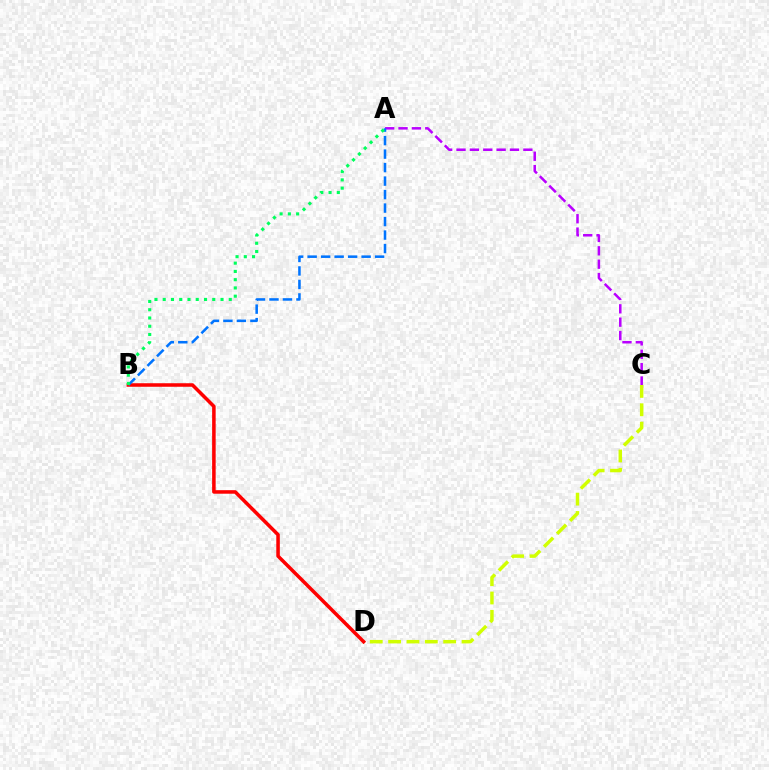{('A', 'C'): [{'color': '#b900ff', 'line_style': 'dashed', 'thickness': 1.82}], ('C', 'D'): [{'color': '#d1ff00', 'line_style': 'dashed', 'thickness': 2.49}], ('B', 'D'): [{'color': '#ff0000', 'line_style': 'solid', 'thickness': 2.54}], ('A', 'B'): [{'color': '#0074ff', 'line_style': 'dashed', 'thickness': 1.83}, {'color': '#00ff5c', 'line_style': 'dotted', 'thickness': 2.24}]}